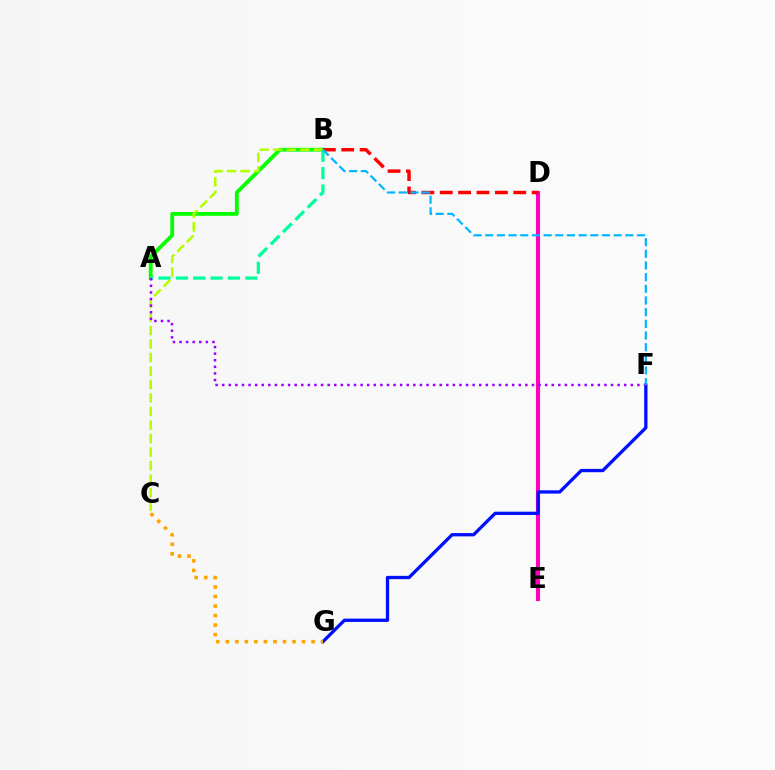{('D', 'E'): [{'color': '#ff00bd', 'line_style': 'solid', 'thickness': 2.97}], ('A', 'B'): [{'color': '#08ff00', 'line_style': 'solid', 'thickness': 2.76}, {'color': '#00ff9d', 'line_style': 'dashed', 'thickness': 2.36}], ('B', 'C'): [{'color': '#b3ff00', 'line_style': 'dashed', 'thickness': 1.83}], ('B', 'D'): [{'color': '#ff0000', 'line_style': 'dashed', 'thickness': 2.5}], ('F', 'G'): [{'color': '#0010ff', 'line_style': 'solid', 'thickness': 2.37}], ('C', 'G'): [{'color': '#ffa500', 'line_style': 'dotted', 'thickness': 2.59}], ('A', 'F'): [{'color': '#9b00ff', 'line_style': 'dotted', 'thickness': 1.79}], ('B', 'F'): [{'color': '#00b5ff', 'line_style': 'dashed', 'thickness': 1.59}]}